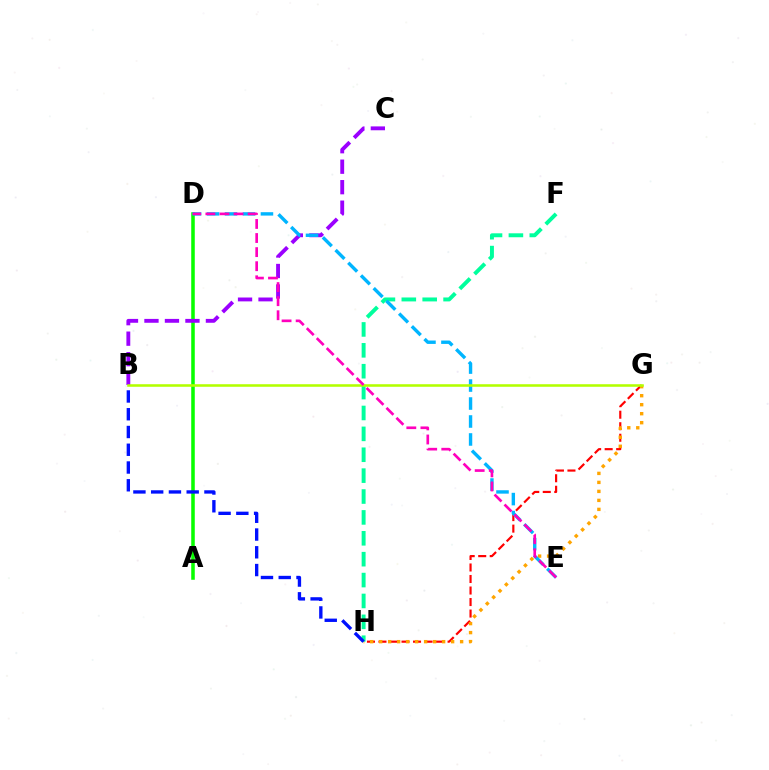{('A', 'D'): [{'color': '#08ff00', 'line_style': 'solid', 'thickness': 2.55}], ('G', 'H'): [{'color': '#ff0000', 'line_style': 'dashed', 'thickness': 1.56}, {'color': '#ffa500', 'line_style': 'dotted', 'thickness': 2.44}], ('F', 'H'): [{'color': '#00ff9d', 'line_style': 'dashed', 'thickness': 2.84}], ('B', 'C'): [{'color': '#9b00ff', 'line_style': 'dashed', 'thickness': 2.78}], ('D', 'E'): [{'color': '#00b5ff', 'line_style': 'dashed', 'thickness': 2.44}, {'color': '#ff00bd', 'line_style': 'dashed', 'thickness': 1.91}], ('B', 'H'): [{'color': '#0010ff', 'line_style': 'dashed', 'thickness': 2.41}], ('B', 'G'): [{'color': '#b3ff00', 'line_style': 'solid', 'thickness': 1.84}]}